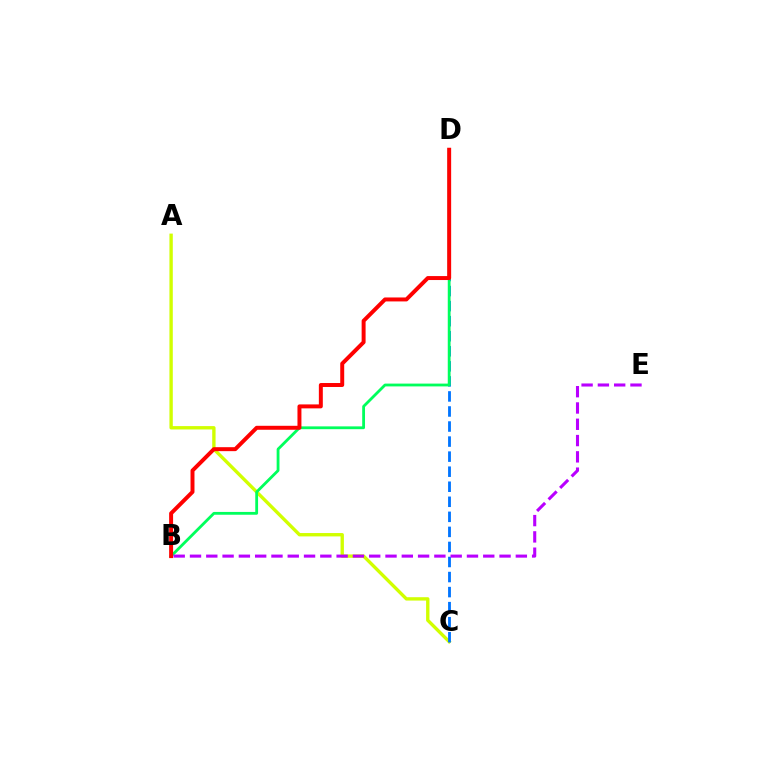{('A', 'C'): [{'color': '#d1ff00', 'line_style': 'solid', 'thickness': 2.42}], ('C', 'D'): [{'color': '#0074ff', 'line_style': 'dashed', 'thickness': 2.04}], ('B', 'D'): [{'color': '#00ff5c', 'line_style': 'solid', 'thickness': 2.02}, {'color': '#ff0000', 'line_style': 'solid', 'thickness': 2.85}], ('B', 'E'): [{'color': '#b900ff', 'line_style': 'dashed', 'thickness': 2.21}]}